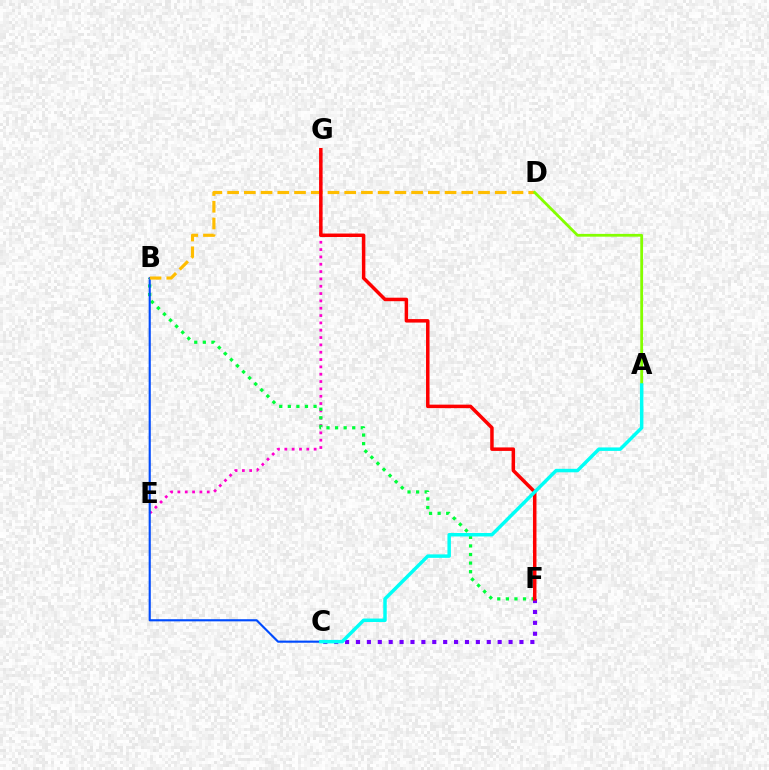{('E', 'G'): [{'color': '#ff00cf', 'line_style': 'dotted', 'thickness': 1.99}], ('B', 'F'): [{'color': '#00ff39', 'line_style': 'dotted', 'thickness': 2.33}], ('C', 'F'): [{'color': '#7200ff', 'line_style': 'dotted', 'thickness': 2.96}], ('B', 'C'): [{'color': '#004bff', 'line_style': 'solid', 'thickness': 1.54}], ('B', 'D'): [{'color': '#ffbd00', 'line_style': 'dashed', 'thickness': 2.27}], ('F', 'G'): [{'color': '#ff0000', 'line_style': 'solid', 'thickness': 2.51}], ('A', 'D'): [{'color': '#84ff00', 'line_style': 'solid', 'thickness': 2.0}], ('A', 'C'): [{'color': '#00fff6', 'line_style': 'solid', 'thickness': 2.5}]}